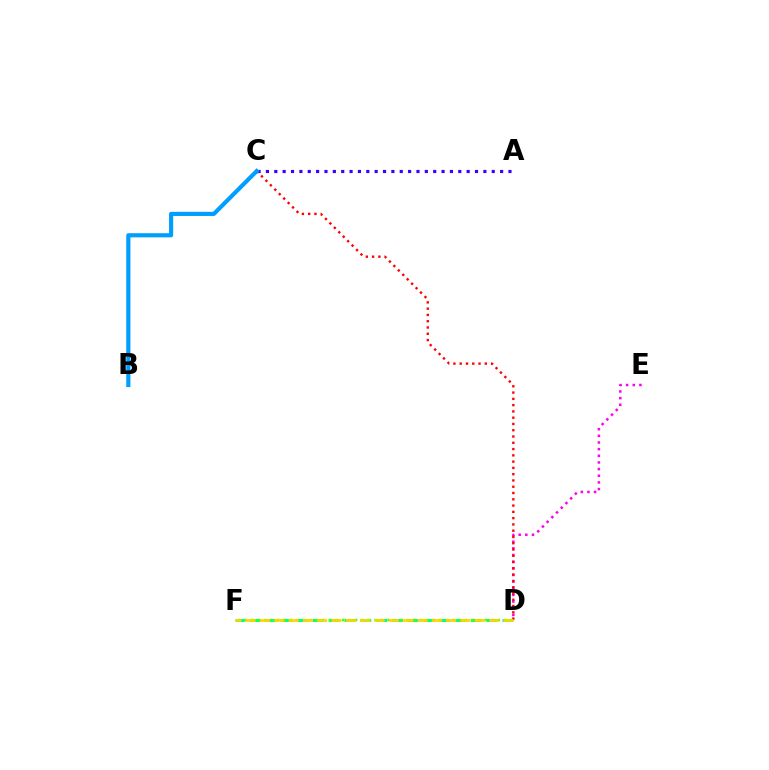{('D', 'E'): [{'color': '#ff00ed', 'line_style': 'dotted', 'thickness': 1.81}], ('D', 'F'): [{'color': '#00ff86', 'line_style': 'dashed', 'thickness': 2.15}, {'color': '#4fff00', 'line_style': 'dotted', 'thickness': 1.76}, {'color': '#ffd500', 'line_style': 'dashed', 'thickness': 1.95}], ('A', 'C'): [{'color': '#3700ff', 'line_style': 'dotted', 'thickness': 2.27}], ('C', 'D'): [{'color': '#ff0000', 'line_style': 'dotted', 'thickness': 1.71}], ('B', 'C'): [{'color': '#009eff', 'line_style': 'solid', 'thickness': 2.98}]}